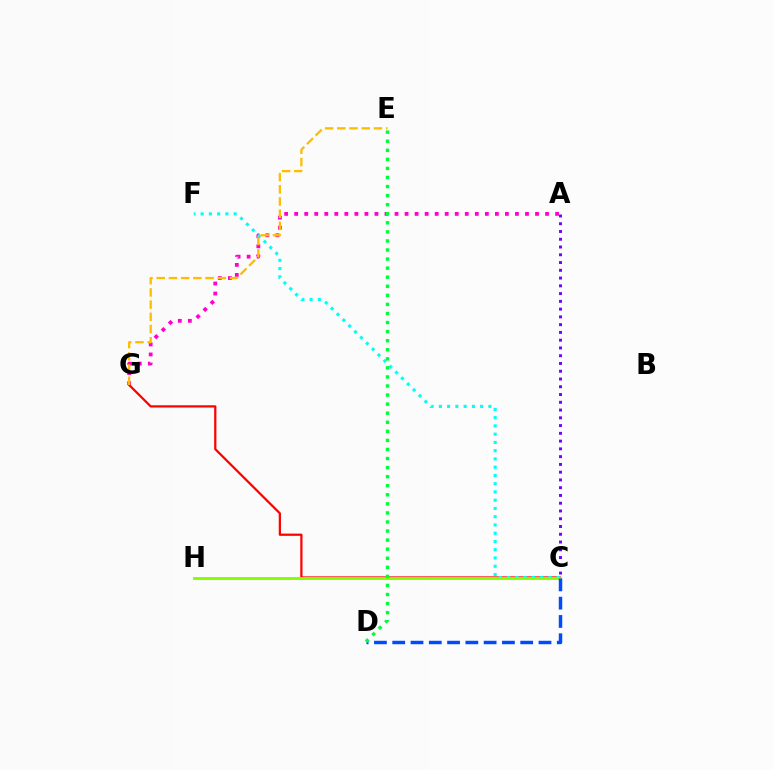{('A', 'C'): [{'color': '#7200ff', 'line_style': 'dotted', 'thickness': 2.11}], ('A', 'G'): [{'color': '#ff00cf', 'line_style': 'dotted', 'thickness': 2.73}], ('C', 'G'): [{'color': '#ff0000', 'line_style': 'solid', 'thickness': 1.61}], ('C', 'F'): [{'color': '#00fff6', 'line_style': 'dotted', 'thickness': 2.24}], ('C', 'H'): [{'color': '#84ff00', 'line_style': 'solid', 'thickness': 2.07}], ('E', 'G'): [{'color': '#ffbd00', 'line_style': 'dashed', 'thickness': 1.66}], ('C', 'D'): [{'color': '#004bff', 'line_style': 'dashed', 'thickness': 2.48}], ('D', 'E'): [{'color': '#00ff39', 'line_style': 'dotted', 'thickness': 2.46}]}